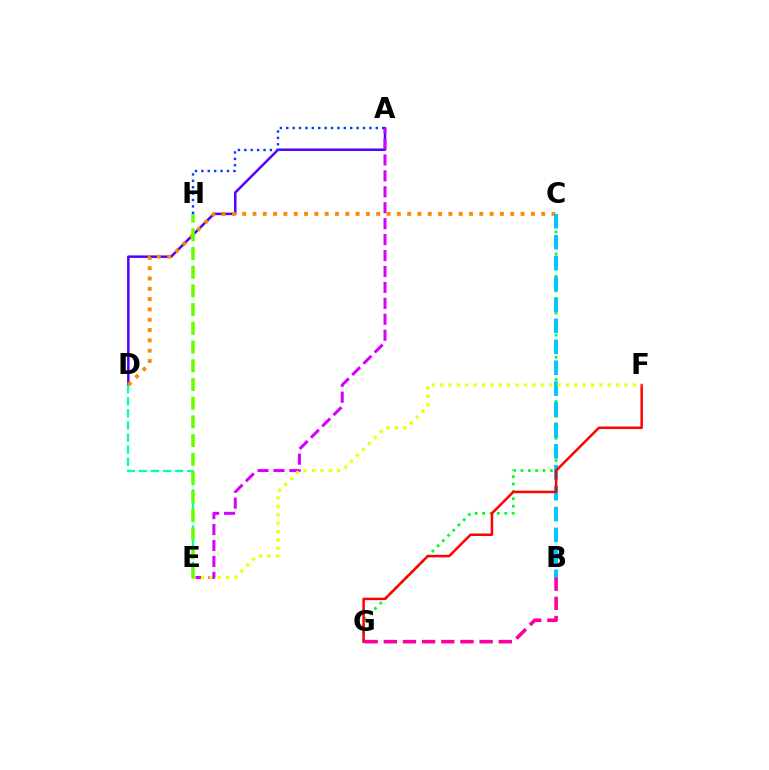{('A', 'D'): [{'color': '#4f00ff', 'line_style': 'solid', 'thickness': 1.79}], ('A', 'H'): [{'color': '#003fff', 'line_style': 'dotted', 'thickness': 1.74}], ('A', 'E'): [{'color': '#d600ff', 'line_style': 'dashed', 'thickness': 2.17}], ('C', 'D'): [{'color': '#ff8800', 'line_style': 'dotted', 'thickness': 2.8}], ('C', 'G'): [{'color': '#00ff27', 'line_style': 'dotted', 'thickness': 2.0}], ('B', 'C'): [{'color': '#00c7ff', 'line_style': 'dashed', 'thickness': 2.84}], ('F', 'G'): [{'color': '#ff0000', 'line_style': 'solid', 'thickness': 1.8}], ('D', 'E'): [{'color': '#00ffaf', 'line_style': 'dashed', 'thickness': 1.64}], ('E', 'F'): [{'color': '#eeff00', 'line_style': 'dotted', 'thickness': 2.28}], ('E', 'H'): [{'color': '#66ff00', 'line_style': 'dashed', 'thickness': 2.54}], ('B', 'G'): [{'color': '#ff00a0', 'line_style': 'dashed', 'thickness': 2.6}]}